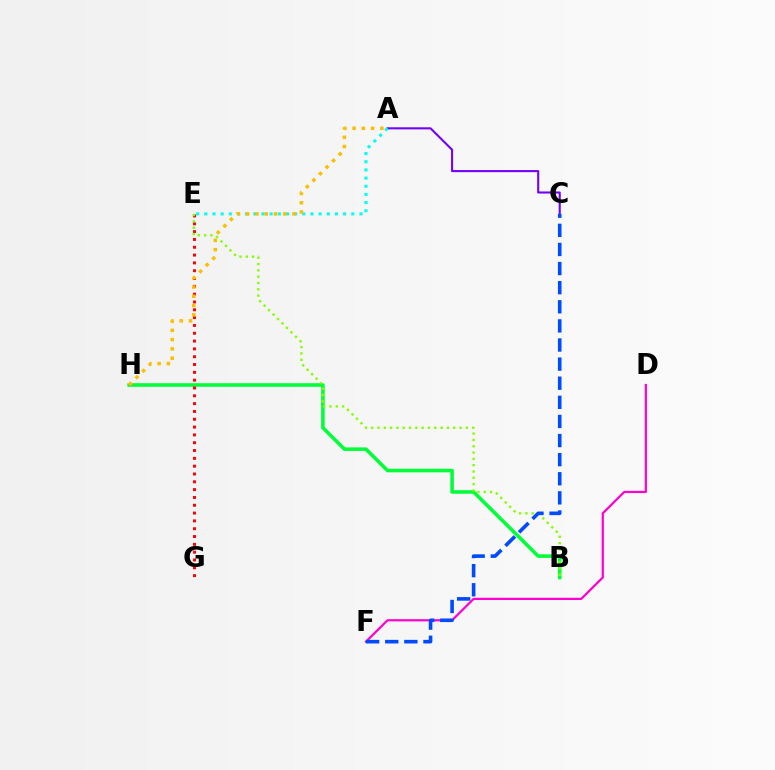{('D', 'F'): [{'color': '#ff00cf', 'line_style': 'solid', 'thickness': 1.6}], ('B', 'H'): [{'color': '#00ff39', 'line_style': 'solid', 'thickness': 2.57}], ('E', 'G'): [{'color': '#ff0000', 'line_style': 'dotted', 'thickness': 2.12}], ('A', 'C'): [{'color': '#7200ff', 'line_style': 'solid', 'thickness': 1.5}], ('B', 'E'): [{'color': '#84ff00', 'line_style': 'dotted', 'thickness': 1.72}], ('C', 'F'): [{'color': '#004bff', 'line_style': 'dashed', 'thickness': 2.6}], ('A', 'E'): [{'color': '#00fff6', 'line_style': 'dotted', 'thickness': 2.22}], ('A', 'H'): [{'color': '#ffbd00', 'line_style': 'dotted', 'thickness': 2.52}]}